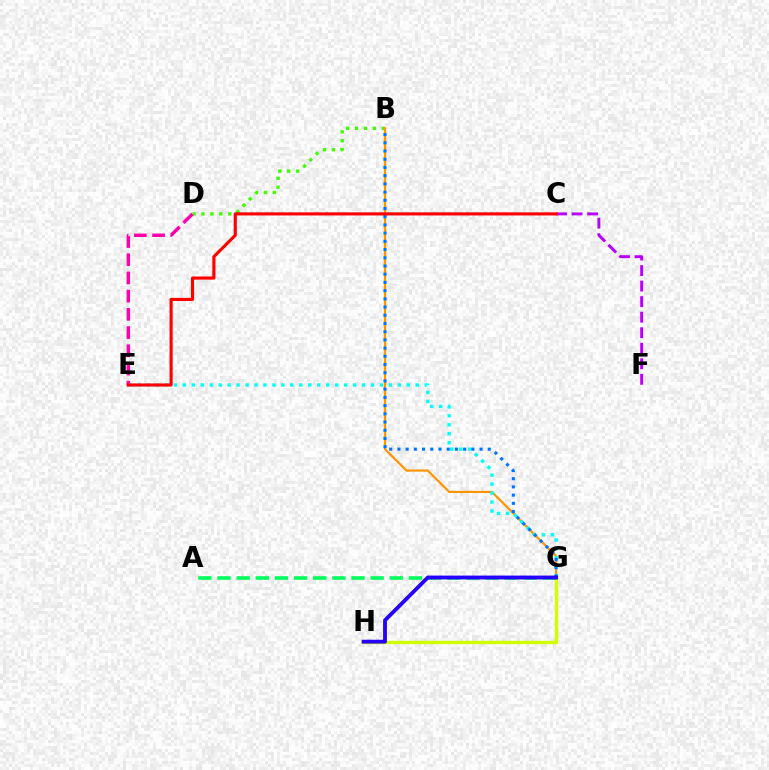{('G', 'H'): [{'color': '#d1ff00', 'line_style': 'solid', 'thickness': 2.42}, {'color': '#2500ff', 'line_style': 'solid', 'thickness': 2.77}], ('B', 'D'): [{'color': '#3dff00', 'line_style': 'dotted', 'thickness': 2.42}], ('B', 'G'): [{'color': '#ff9400', 'line_style': 'solid', 'thickness': 1.57}, {'color': '#0074ff', 'line_style': 'dotted', 'thickness': 2.23}], ('A', 'G'): [{'color': '#00ff5c', 'line_style': 'dashed', 'thickness': 2.6}], ('D', 'E'): [{'color': '#ff00ac', 'line_style': 'dashed', 'thickness': 2.47}], ('E', 'G'): [{'color': '#00fff6', 'line_style': 'dotted', 'thickness': 2.43}], ('C', 'F'): [{'color': '#b900ff', 'line_style': 'dashed', 'thickness': 2.11}], ('C', 'E'): [{'color': '#ff0000', 'line_style': 'solid', 'thickness': 2.25}]}